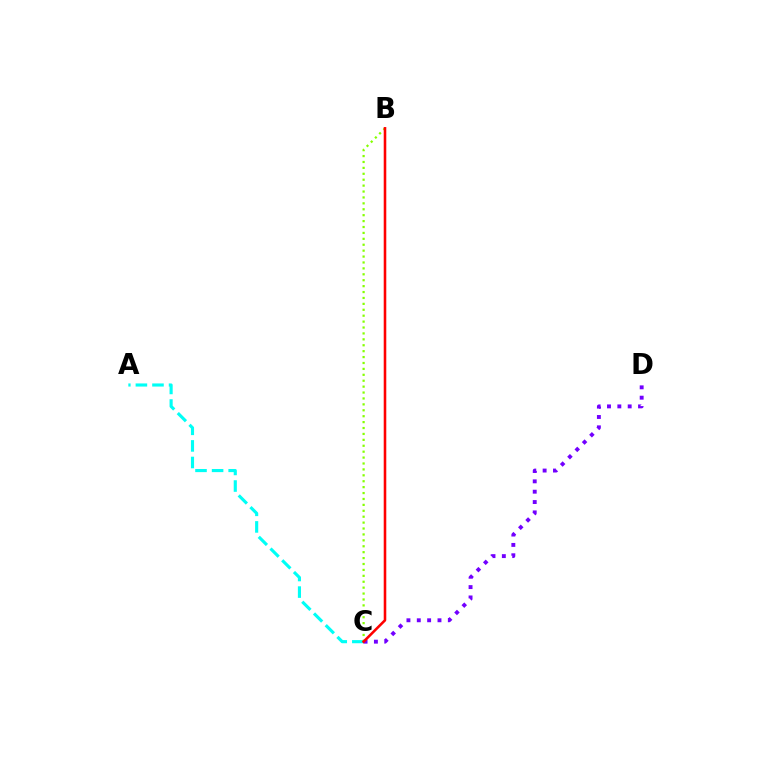{('A', 'C'): [{'color': '#00fff6', 'line_style': 'dashed', 'thickness': 2.25}], ('B', 'C'): [{'color': '#84ff00', 'line_style': 'dotted', 'thickness': 1.61}, {'color': '#ff0000', 'line_style': 'solid', 'thickness': 1.85}], ('C', 'D'): [{'color': '#7200ff', 'line_style': 'dotted', 'thickness': 2.81}]}